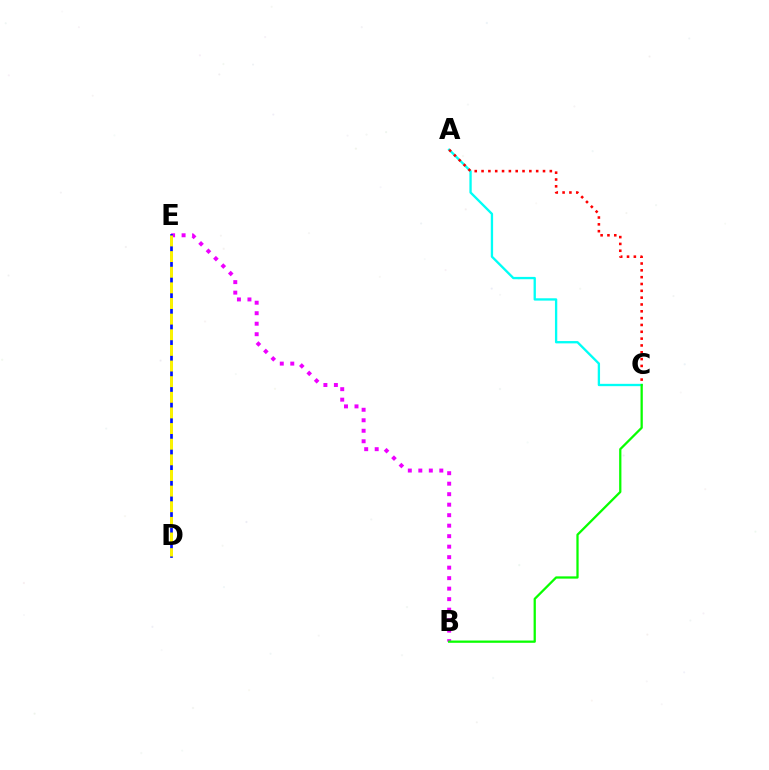{('B', 'E'): [{'color': '#ee00ff', 'line_style': 'dotted', 'thickness': 2.85}], ('A', 'C'): [{'color': '#00fff6', 'line_style': 'solid', 'thickness': 1.67}, {'color': '#ff0000', 'line_style': 'dotted', 'thickness': 1.86}], ('D', 'E'): [{'color': '#0010ff', 'line_style': 'solid', 'thickness': 1.94}, {'color': '#fcf500', 'line_style': 'dashed', 'thickness': 2.12}], ('B', 'C'): [{'color': '#08ff00', 'line_style': 'solid', 'thickness': 1.63}]}